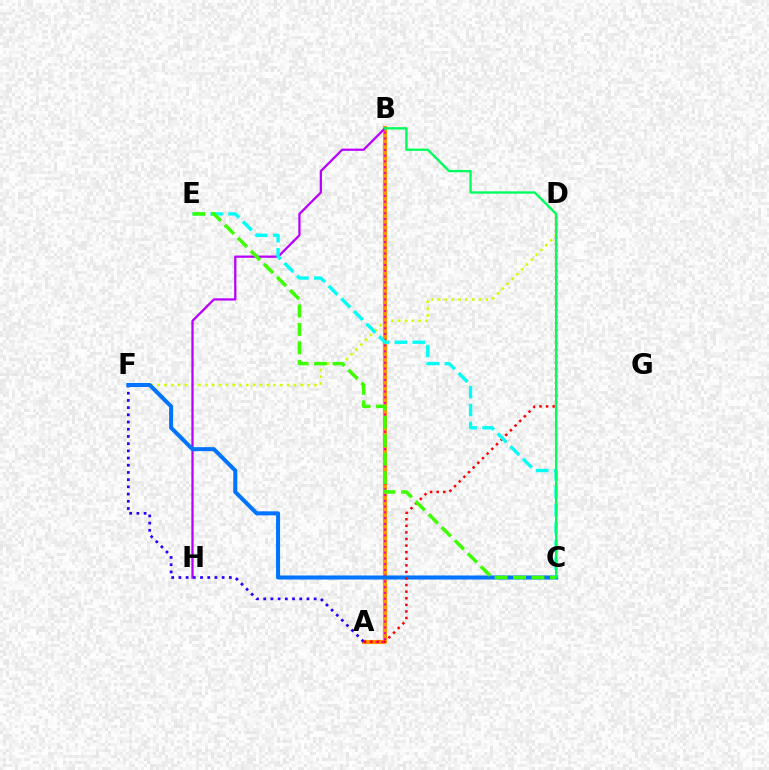{('D', 'F'): [{'color': '#d1ff00', 'line_style': 'dotted', 'thickness': 1.85}], ('A', 'B'): [{'color': '#ff9400', 'line_style': 'solid', 'thickness': 2.97}, {'color': '#ff00ac', 'line_style': 'dotted', 'thickness': 1.56}], ('B', 'H'): [{'color': '#b900ff', 'line_style': 'solid', 'thickness': 1.63}], ('A', 'F'): [{'color': '#2500ff', 'line_style': 'dotted', 'thickness': 1.96}], ('C', 'F'): [{'color': '#0074ff', 'line_style': 'solid', 'thickness': 2.9}], ('A', 'D'): [{'color': '#ff0000', 'line_style': 'dotted', 'thickness': 1.79}], ('C', 'E'): [{'color': '#00fff6', 'line_style': 'dashed', 'thickness': 2.43}, {'color': '#3dff00', 'line_style': 'dashed', 'thickness': 2.5}], ('B', 'C'): [{'color': '#00ff5c', 'line_style': 'solid', 'thickness': 1.69}]}